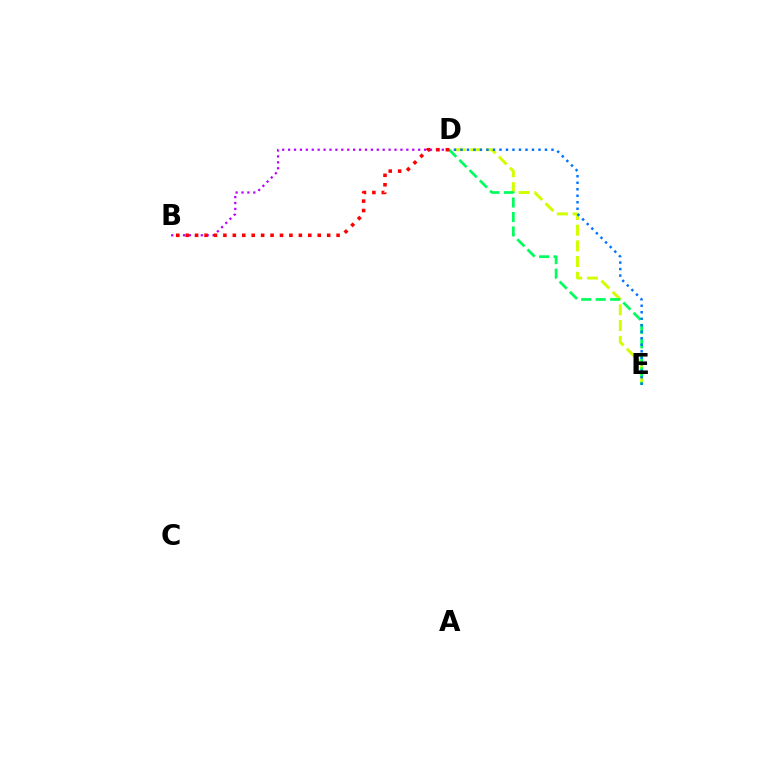{('B', 'D'): [{'color': '#b900ff', 'line_style': 'dotted', 'thickness': 1.61}, {'color': '#ff0000', 'line_style': 'dotted', 'thickness': 2.56}], ('D', 'E'): [{'color': '#d1ff00', 'line_style': 'dashed', 'thickness': 2.13}, {'color': '#00ff5c', 'line_style': 'dashed', 'thickness': 1.97}, {'color': '#0074ff', 'line_style': 'dotted', 'thickness': 1.77}]}